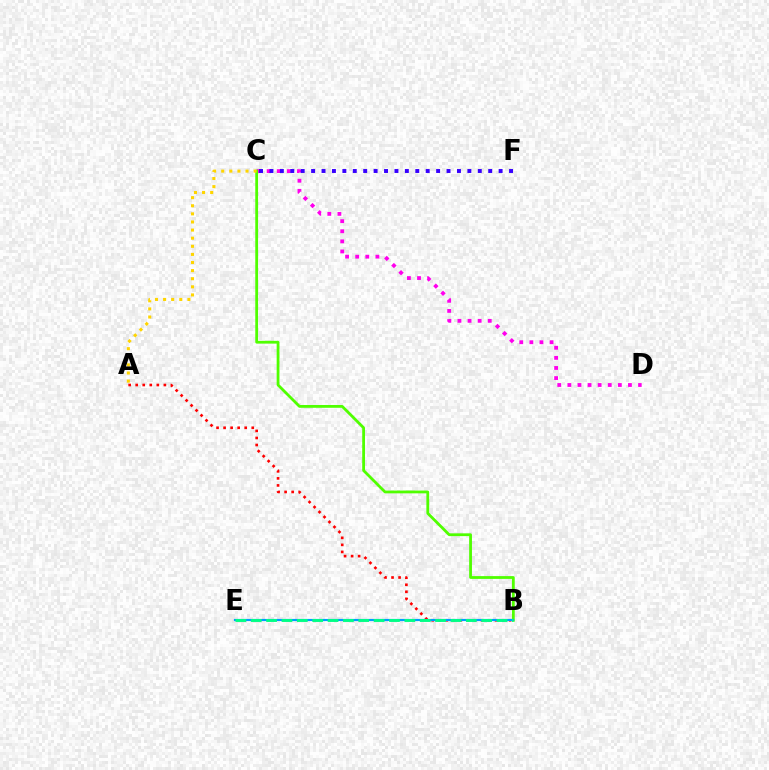{('C', 'D'): [{'color': '#ff00ed', 'line_style': 'dotted', 'thickness': 2.74}], ('A', 'B'): [{'color': '#ff0000', 'line_style': 'dotted', 'thickness': 1.91}], ('B', 'C'): [{'color': '#4fff00', 'line_style': 'solid', 'thickness': 2.01}], ('B', 'E'): [{'color': '#009eff', 'line_style': 'solid', 'thickness': 1.56}, {'color': '#00ff86', 'line_style': 'dashed', 'thickness': 2.09}], ('A', 'C'): [{'color': '#ffd500', 'line_style': 'dotted', 'thickness': 2.2}], ('C', 'F'): [{'color': '#3700ff', 'line_style': 'dotted', 'thickness': 2.83}]}